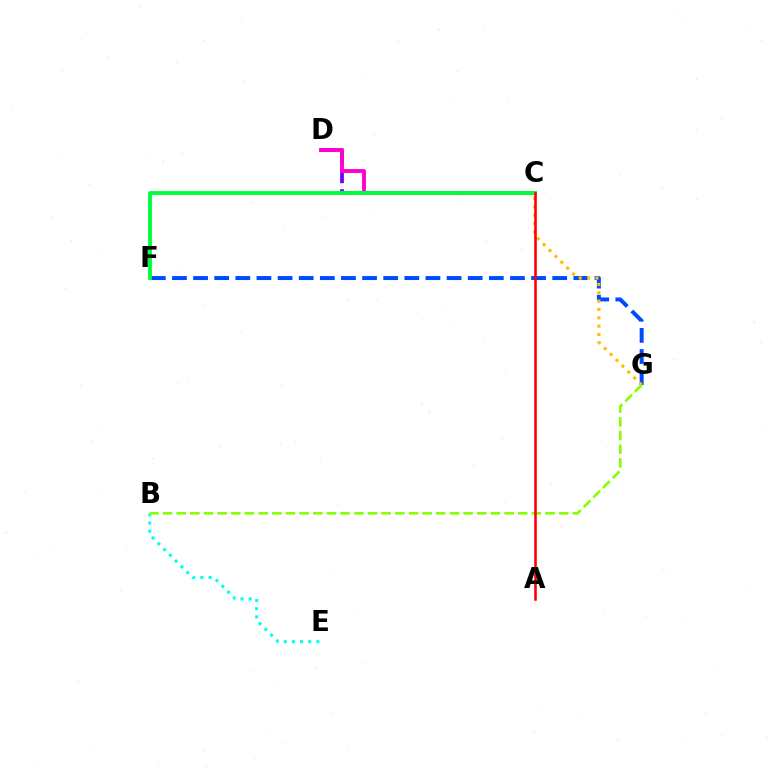{('B', 'E'): [{'color': '#00fff6', 'line_style': 'dotted', 'thickness': 2.22}], ('C', 'D'): [{'color': '#7200ff', 'line_style': 'dashed', 'thickness': 2.73}, {'color': '#ff00cf', 'line_style': 'solid', 'thickness': 2.8}], ('F', 'G'): [{'color': '#004bff', 'line_style': 'dashed', 'thickness': 2.87}], ('C', 'G'): [{'color': '#ffbd00', 'line_style': 'dotted', 'thickness': 2.27}], ('B', 'G'): [{'color': '#84ff00', 'line_style': 'dashed', 'thickness': 1.86}], ('C', 'F'): [{'color': '#00ff39', 'line_style': 'solid', 'thickness': 2.78}], ('A', 'C'): [{'color': '#ff0000', 'line_style': 'solid', 'thickness': 1.86}]}